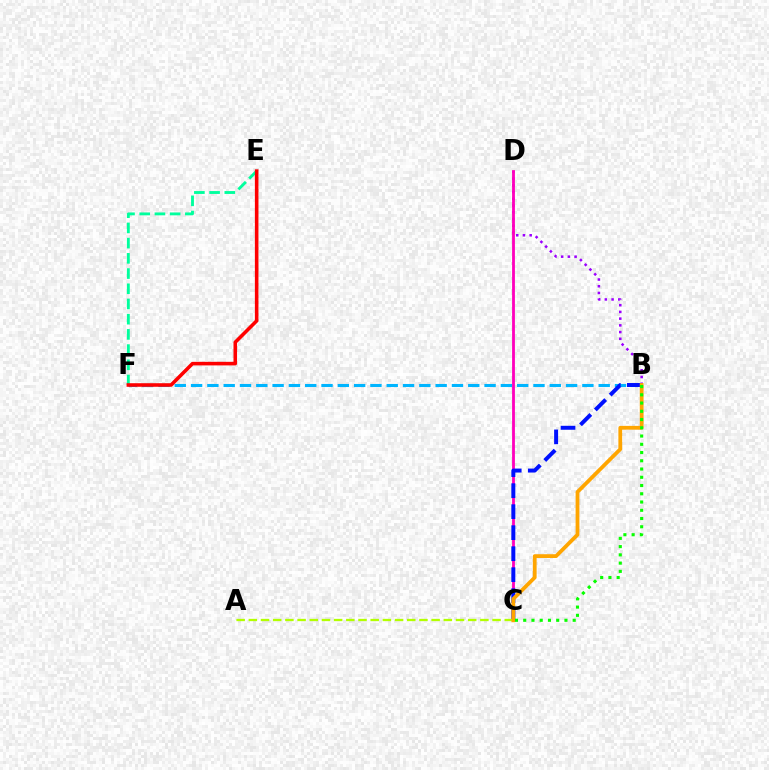{('B', 'D'): [{'color': '#9b00ff', 'line_style': 'dotted', 'thickness': 1.83}], ('B', 'F'): [{'color': '#00b5ff', 'line_style': 'dashed', 'thickness': 2.21}], ('E', 'F'): [{'color': '#00ff9d', 'line_style': 'dashed', 'thickness': 2.07}, {'color': '#ff0000', 'line_style': 'solid', 'thickness': 2.57}], ('C', 'D'): [{'color': '#ff00bd', 'line_style': 'solid', 'thickness': 2.03}], ('B', 'C'): [{'color': '#0010ff', 'line_style': 'dashed', 'thickness': 2.85}, {'color': '#ffa500', 'line_style': 'solid', 'thickness': 2.72}, {'color': '#08ff00', 'line_style': 'dotted', 'thickness': 2.24}], ('A', 'C'): [{'color': '#b3ff00', 'line_style': 'dashed', 'thickness': 1.66}]}